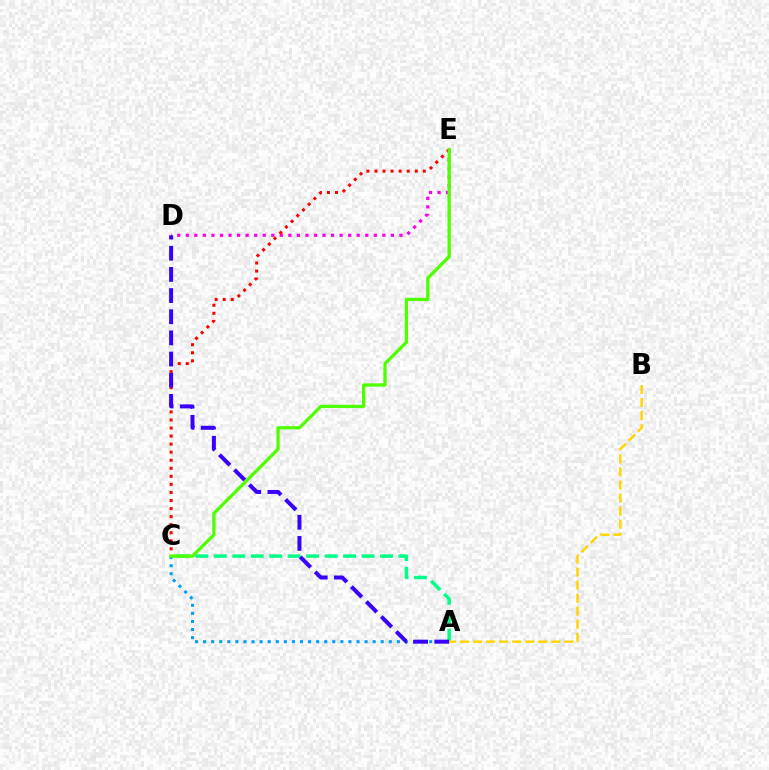{('A', 'C'): [{'color': '#009eff', 'line_style': 'dotted', 'thickness': 2.19}, {'color': '#00ff86', 'line_style': 'dashed', 'thickness': 2.51}], ('D', 'E'): [{'color': '#ff00ed', 'line_style': 'dotted', 'thickness': 2.32}], ('C', 'E'): [{'color': '#ff0000', 'line_style': 'dotted', 'thickness': 2.19}, {'color': '#4fff00', 'line_style': 'solid', 'thickness': 2.37}], ('A', 'D'): [{'color': '#3700ff', 'line_style': 'dashed', 'thickness': 2.87}], ('A', 'B'): [{'color': '#ffd500', 'line_style': 'dashed', 'thickness': 1.77}]}